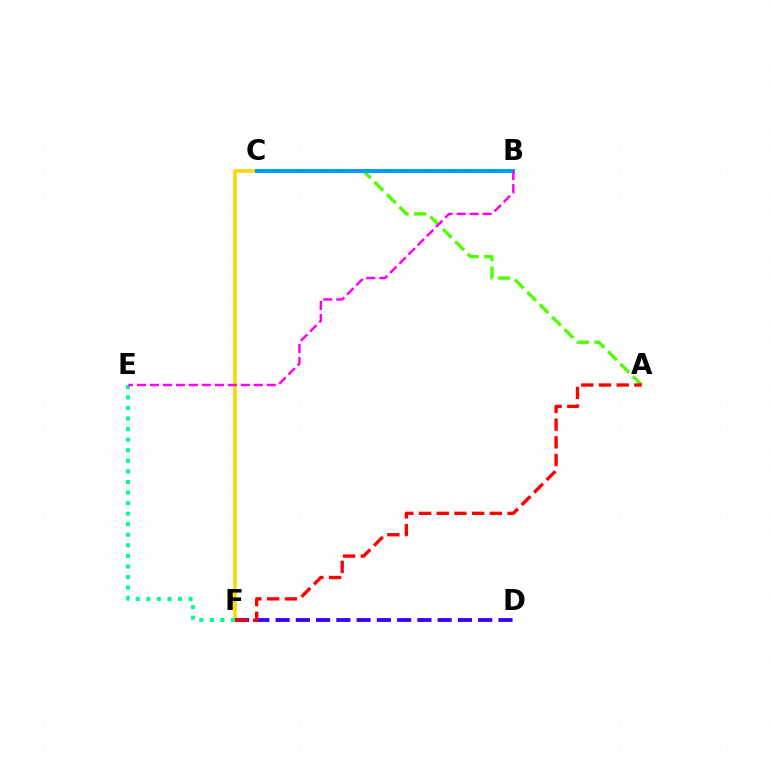{('A', 'C'): [{'color': '#4fff00', 'line_style': 'dashed', 'thickness': 2.39}], ('C', 'F'): [{'color': '#ffd500', 'line_style': 'solid', 'thickness': 2.55}], ('D', 'F'): [{'color': '#3700ff', 'line_style': 'dashed', 'thickness': 2.75}], ('A', 'F'): [{'color': '#ff0000', 'line_style': 'dashed', 'thickness': 2.4}], ('B', 'C'): [{'color': '#009eff', 'line_style': 'solid', 'thickness': 2.87}], ('E', 'F'): [{'color': '#00ff86', 'line_style': 'dotted', 'thickness': 2.87}], ('B', 'E'): [{'color': '#ff00ed', 'line_style': 'dashed', 'thickness': 1.76}]}